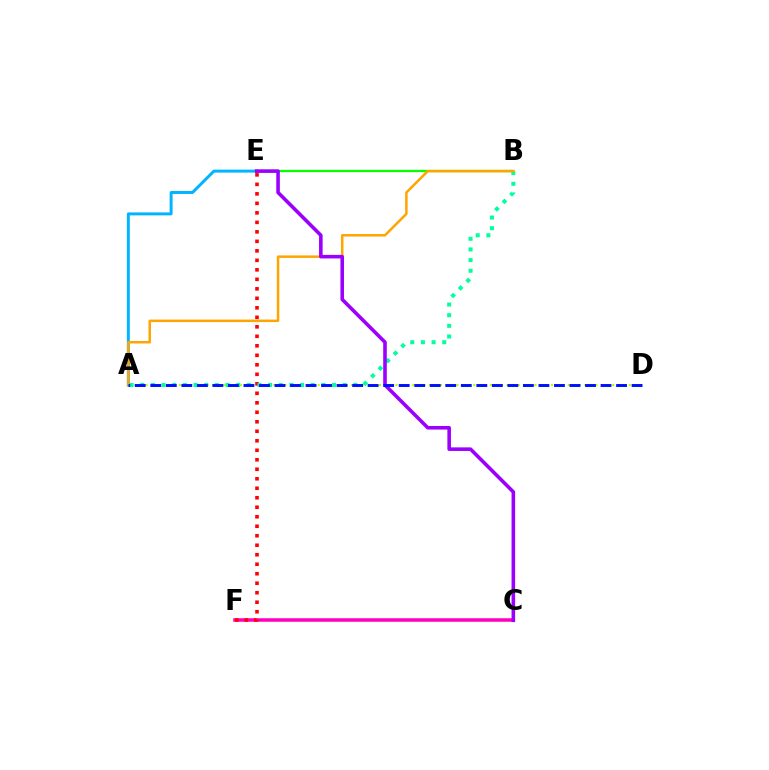{('A', 'D'): [{'color': '#b3ff00', 'line_style': 'dotted', 'thickness': 1.51}, {'color': '#0010ff', 'line_style': 'dashed', 'thickness': 2.11}], ('B', 'E'): [{'color': '#08ff00', 'line_style': 'solid', 'thickness': 1.65}], ('C', 'F'): [{'color': '#ff00bd', 'line_style': 'solid', 'thickness': 2.54}], ('A', 'E'): [{'color': '#00b5ff', 'line_style': 'solid', 'thickness': 2.14}], ('E', 'F'): [{'color': '#ff0000', 'line_style': 'dotted', 'thickness': 2.58}], ('A', 'B'): [{'color': '#00ff9d', 'line_style': 'dotted', 'thickness': 2.9}, {'color': '#ffa500', 'line_style': 'solid', 'thickness': 1.8}], ('C', 'E'): [{'color': '#9b00ff', 'line_style': 'solid', 'thickness': 2.58}]}